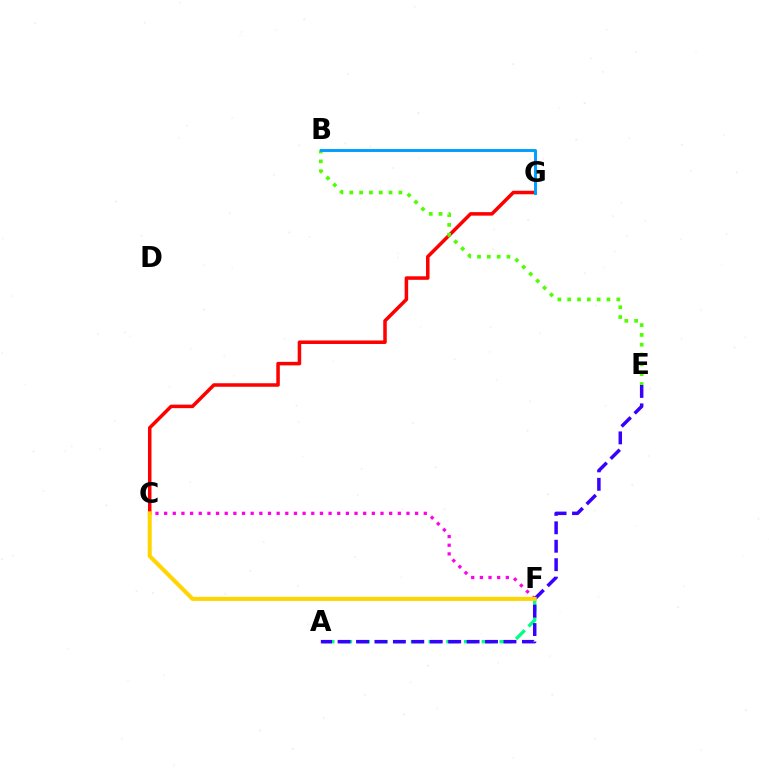{('A', 'F'): [{'color': '#00ff86', 'line_style': 'dashed', 'thickness': 2.41}], ('C', 'G'): [{'color': '#ff0000', 'line_style': 'solid', 'thickness': 2.53}], ('B', 'E'): [{'color': '#4fff00', 'line_style': 'dotted', 'thickness': 2.67}], ('C', 'F'): [{'color': '#ff00ed', 'line_style': 'dotted', 'thickness': 2.35}, {'color': '#ffd500', 'line_style': 'solid', 'thickness': 2.9}], ('A', 'E'): [{'color': '#3700ff', 'line_style': 'dashed', 'thickness': 2.5}], ('B', 'G'): [{'color': '#009eff', 'line_style': 'solid', 'thickness': 2.11}]}